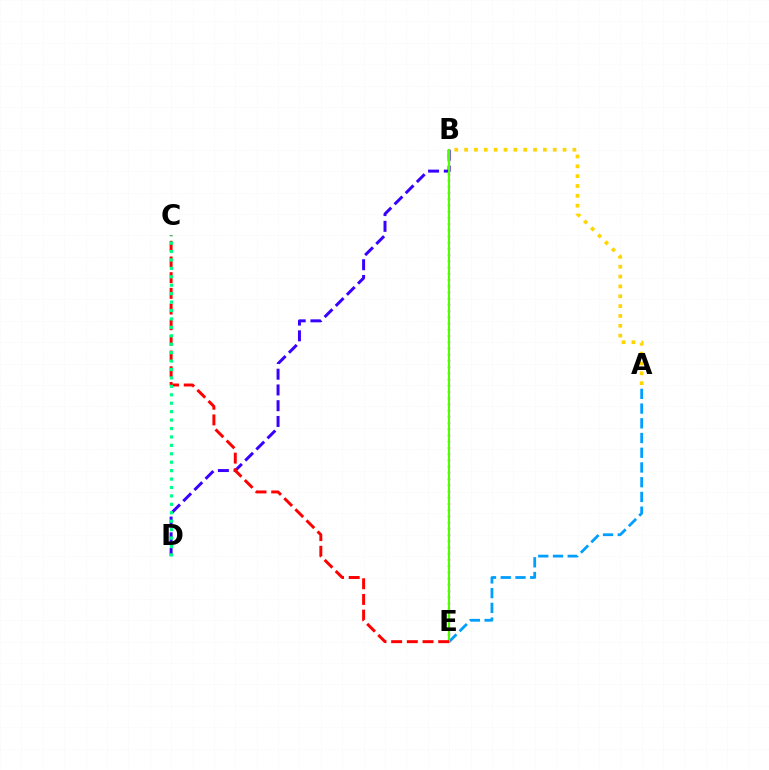{('A', 'E'): [{'color': '#009eff', 'line_style': 'dashed', 'thickness': 2.0}], ('B', 'D'): [{'color': '#3700ff', 'line_style': 'dashed', 'thickness': 2.14}], ('B', 'E'): [{'color': '#ff00ed', 'line_style': 'dotted', 'thickness': 1.69}, {'color': '#4fff00', 'line_style': 'solid', 'thickness': 1.55}], ('A', 'B'): [{'color': '#ffd500', 'line_style': 'dotted', 'thickness': 2.67}], ('C', 'E'): [{'color': '#ff0000', 'line_style': 'dashed', 'thickness': 2.13}], ('C', 'D'): [{'color': '#00ff86', 'line_style': 'dotted', 'thickness': 2.29}]}